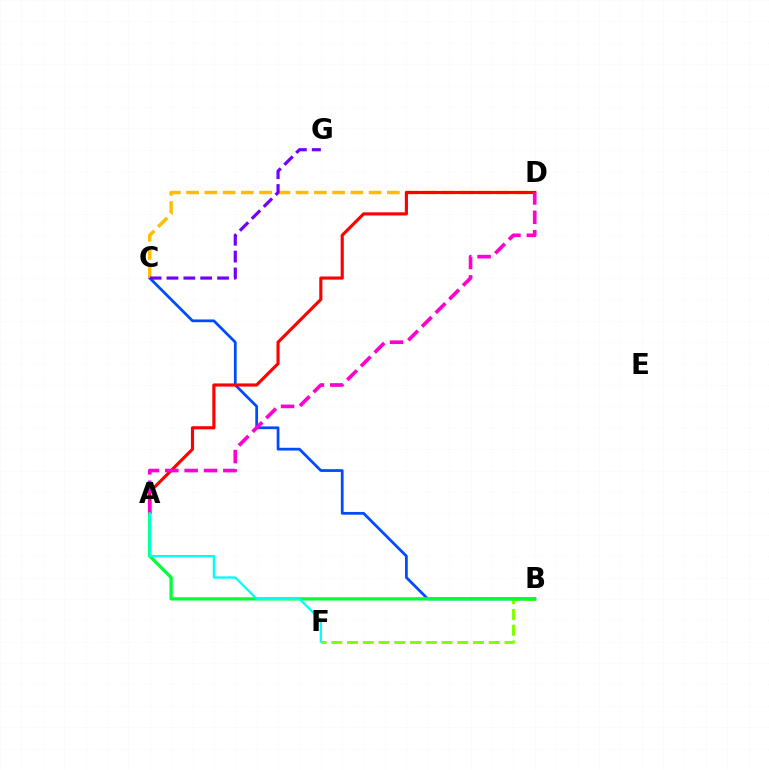{('B', 'C'): [{'color': '#004bff', 'line_style': 'solid', 'thickness': 1.99}], ('B', 'F'): [{'color': '#84ff00', 'line_style': 'dashed', 'thickness': 2.14}], ('C', 'D'): [{'color': '#ffbd00', 'line_style': 'dashed', 'thickness': 2.48}], ('A', 'D'): [{'color': '#ff0000', 'line_style': 'solid', 'thickness': 2.26}, {'color': '#ff00cf', 'line_style': 'dashed', 'thickness': 2.63}], ('A', 'B'): [{'color': '#00ff39', 'line_style': 'solid', 'thickness': 2.36}], ('A', 'F'): [{'color': '#00fff6', 'line_style': 'solid', 'thickness': 1.63}], ('C', 'G'): [{'color': '#7200ff', 'line_style': 'dashed', 'thickness': 2.29}]}